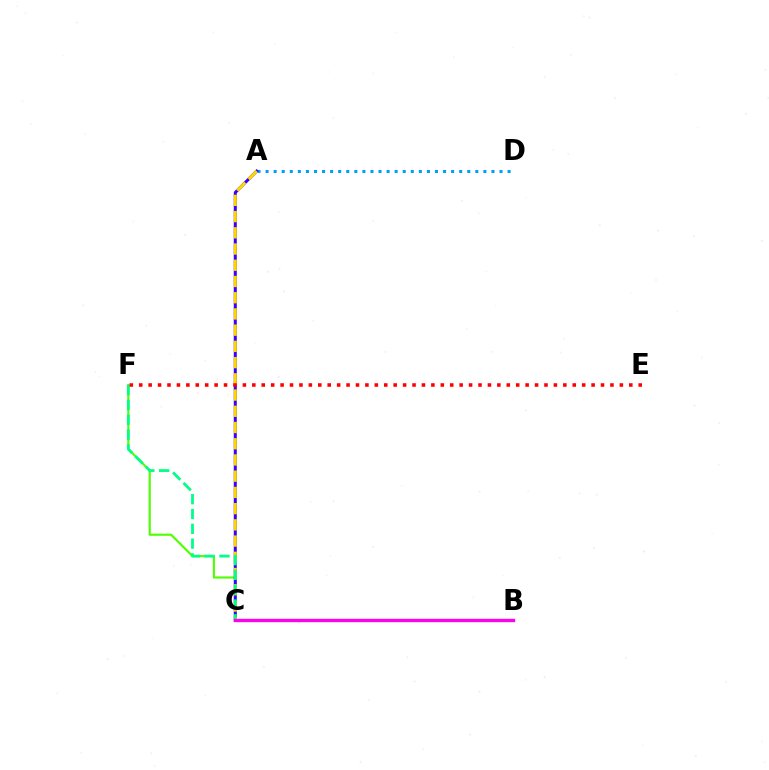{('A', 'D'): [{'color': '#009eff', 'line_style': 'dotted', 'thickness': 2.19}], ('C', 'F'): [{'color': '#4fff00', 'line_style': 'solid', 'thickness': 1.55}, {'color': '#00ff86', 'line_style': 'dashed', 'thickness': 2.01}], ('A', 'C'): [{'color': '#3700ff', 'line_style': 'solid', 'thickness': 2.17}, {'color': '#ffd500', 'line_style': 'dashed', 'thickness': 2.2}], ('E', 'F'): [{'color': '#ff0000', 'line_style': 'dotted', 'thickness': 2.56}], ('B', 'C'): [{'color': '#ff00ed', 'line_style': 'solid', 'thickness': 2.41}]}